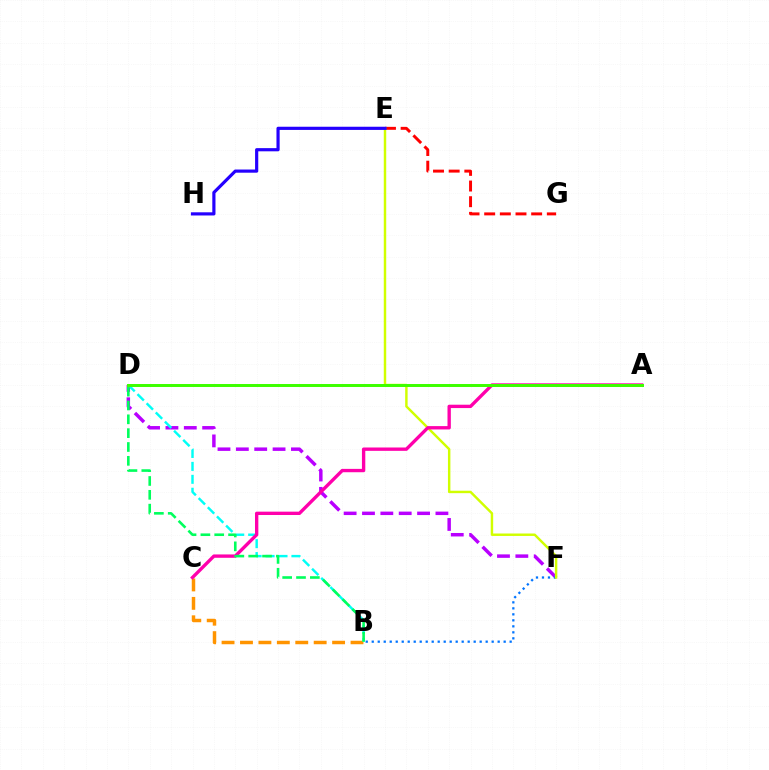{('D', 'F'): [{'color': '#b900ff', 'line_style': 'dashed', 'thickness': 2.49}], ('B', 'F'): [{'color': '#0074ff', 'line_style': 'dotted', 'thickness': 1.63}], ('B', 'C'): [{'color': '#ff9400', 'line_style': 'dashed', 'thickness': 2.5}], ('B', 'D'): [{'color': '#00fff6', 'line_style': 'dashed', 'thickness': 1.76}, {'color': '#00ff5c', 'line_style': 'dashed', 'thickness': 1.88}], ('E', 'G'): [{'color': '#ff0000', 'line_style': 'dashed', 'thickness': 2.13}], ('E', 'F'): [{'color': '#d1ff00', 'line_style': 'solid', 'thickness': 1.76}], ('A', 'C'): [{'color': '#ff00ac', 'line_style': 'solid', 'thickness': 2.41}], ('A', 'D'): [{'color': '#3dff00', 'line_style': 'solid', 'thickness': 2.14}], ('E', 'H'): [{'color': '#2500ff', 'line_style': 'solid', 'thickness': 2.29}]}